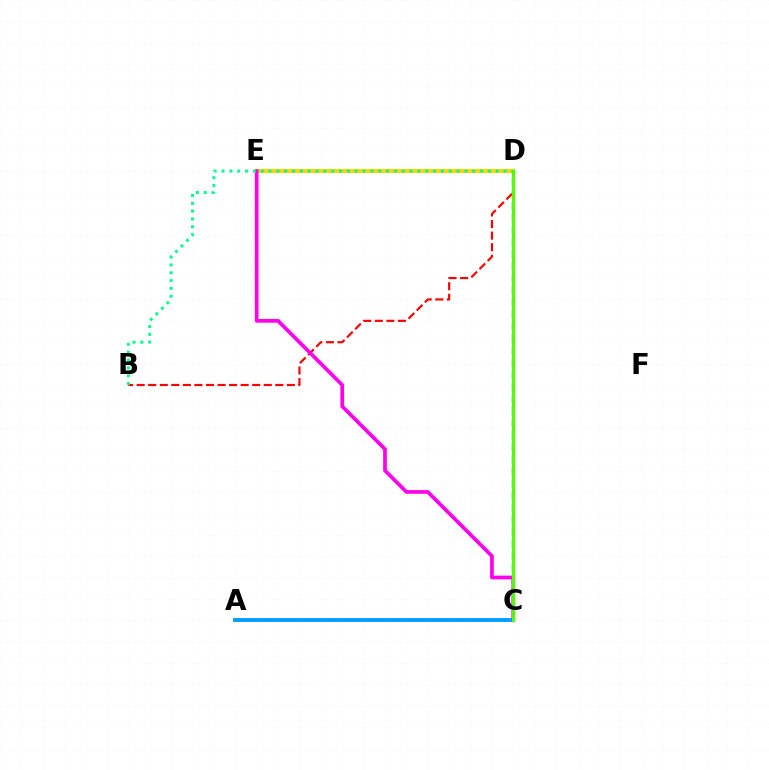{('C', 'D'): [{'color': '#3700ff', 'line_style': 'dashed', 'thickness': 1.64}, {'color': '#4fff00', 'line_style': 'solid', 'thickness': 2.35}], ('B', 'D'): [{'color': '#ff0000', 'line_style': 'dashed', 'thickness': 1.57}, {'color': '#00ff86', 'line_style': 'dotted', 'thickness': 2.13}], ('A', 'C'): [{'color': '#009eff', 'line_style': 'solid', 'thickness': 2.78}], ('D', 'E'): [{'color': '#ffd500', 'line_style': 'solid', 'thickness': 2.85}], ('C', 'E'): [{'color': '#ff00ed', 'line_style': 'solid', 'thickness': 2.66}]}